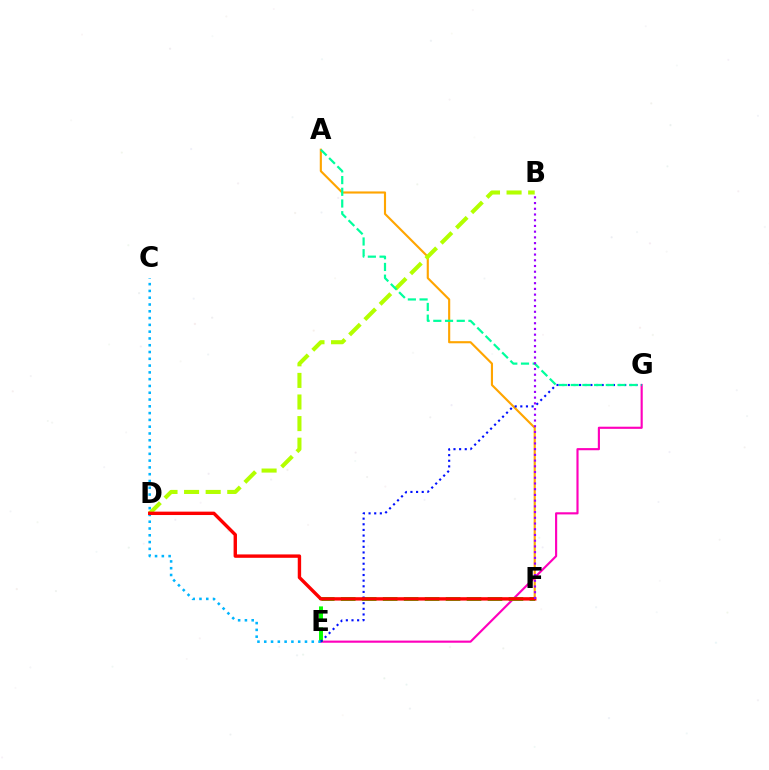{('A', 'F'): [{'color': '#ffa500', 'line_style': 'solid', 'thickness': 1.54}], ('B', 'D'): [{'color': '#b3ff00', 'line_style': 'dashed', 'thickness': 2.93}], ('E', 'G'): [{'color': '#ff00bd', 'line_style': 'solid', 'thickness': 1.54}, {'color': '#0010ff', 'line_style': 'dotted', 'thickness': 1.53}], ('E', 'F'): [{'color': '#08ff00', 'line_style': 'dashed', 'thickness': 2.85}], ('C', 'E'): [{'color': '#00b5ff', 'line_style': 'dotted', 'thickness': 1.84}], ('D', 'F'): [{'color': '#ff0000', 'line_style': 'solid', 'thickness': 2.44}], ('A', 'G'): [{'color': '#00ff9d', 'line_style': 'dashed', 'thickness': 1.59}], ('B', 'F'): [{'color': '#9b00ff', 'line_style': 'dotted', 'thickness': 1.55}]}